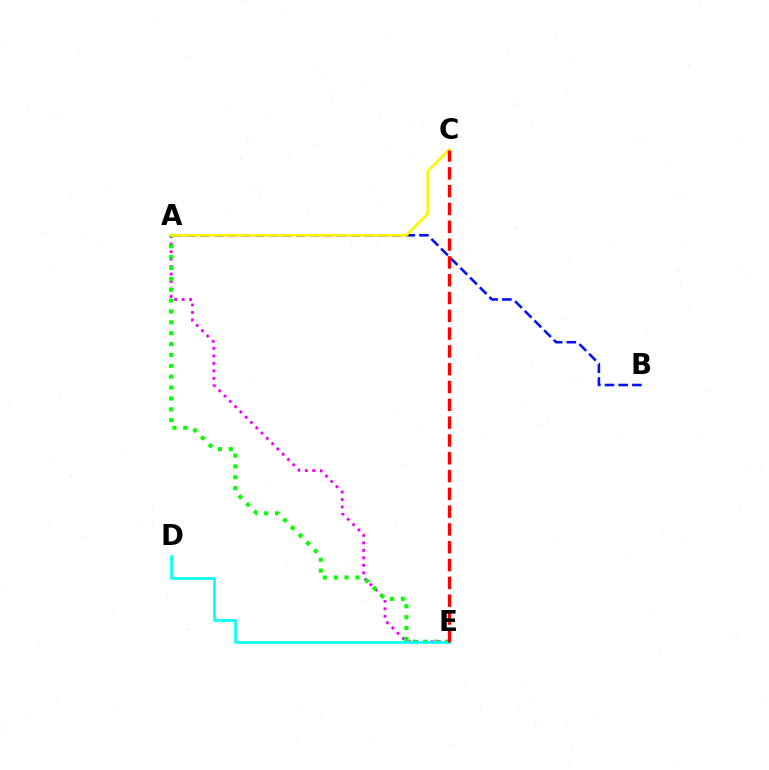{('A', 'B'): [{'color': '#0010ff', 'line_style': 'dashed', 'thickness': 1.86}], ('A', 'E'): [{'color': '#ee00ff', 'line_style': 'dotted', 'thickness': 2.03}, {'color': '#08ff00', 'line_style': 'dotted', 'thickness': 2.95}], ('D', 'E'): [{'color': '#00fff6', 'line_style': 'solid', 'thickness': 1.94}], ('A', 'C'): [{'color': '#fcf500', 'line_style': 'solid', 'thickness': 1.94}], ('C', 'E'): [{'color': '#ff0000', 'line_style': 'dashed', 'thickness': 2.42}]}